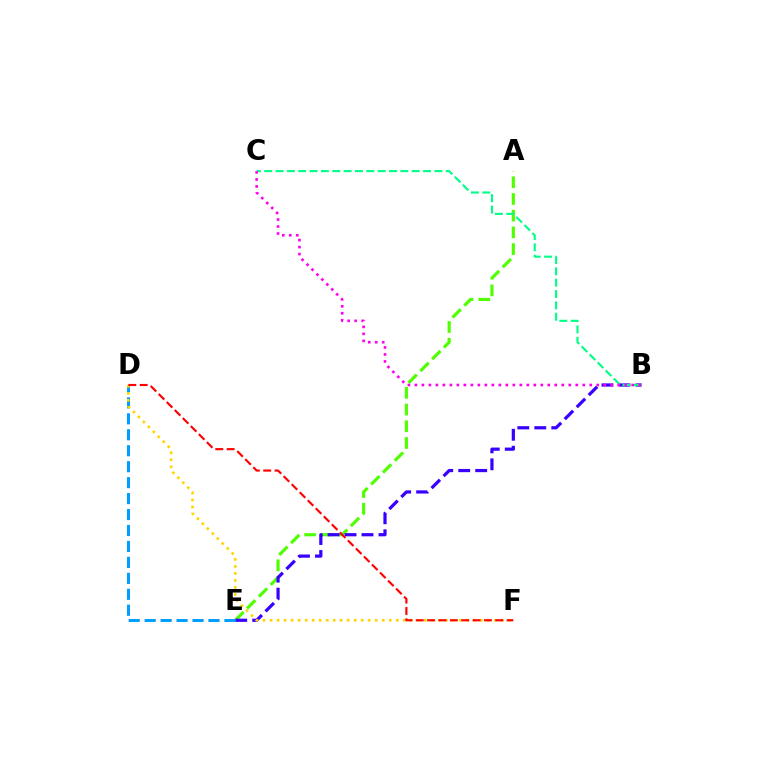{('A', 'E'): [{'color': '#4fff00', 'line_style': 'dashed', 'thickness': 2.27}], ('B', 'E'): [{'color': '#3700ff', 'line_style': 'dashed', 'thickness': 2.31}], ('D', 'E'): [{'color': '#009eff', 'line_style': 'dashed', 'thickness': 2.17}], ('D', 'F'): [{'color': '#ffd500', 'line_style': 'dotted', 'thickness': 1.91}, {'color': '#ff0000', 'line_style': 'dashed', 'thickness': 1.54}], ('B', 'C'): [{'color': '#00ff86', 'line_style': 'dashed', 'thickness': 1.54}, {'color': '#ff00ed', 'line_style': 'dotted', 'thickness': 1.9}]}